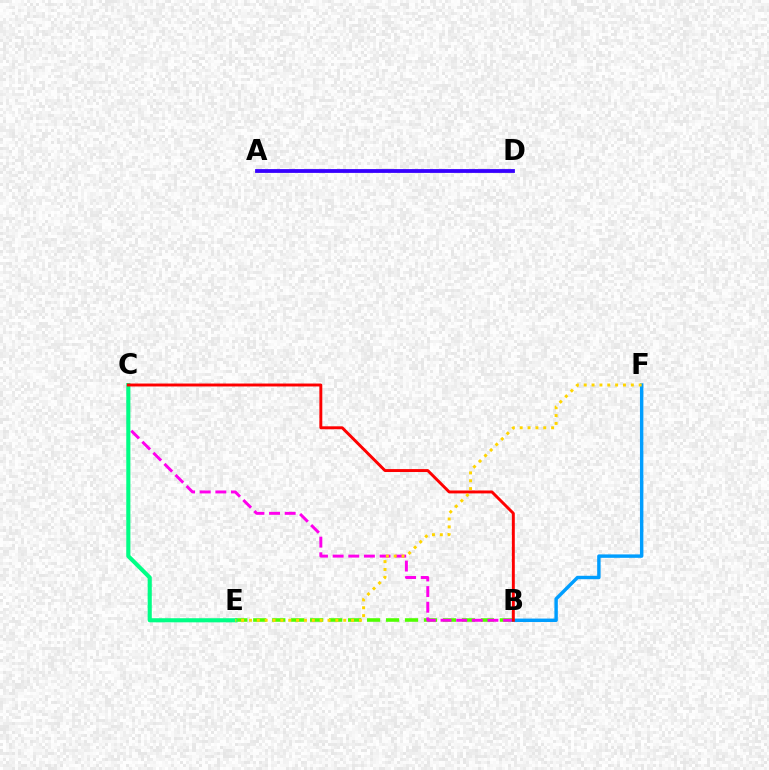{('B', 'E'): [{'color': '#4fff00', 'line_style': 'dashed', 'thickness': 2.58}], ('B', 'C'): [{'color': '#ff00ed', 'line_style': 'dashed', 'thickness': 2.12}, {'color': '#ff0000', 'line_style': 'solid', 'thickness': 2.11}], ('C', 'E'): [{'color': '#00ff86', 'line_style': 'solid', 'thickness': 2.96}], ('B', 'F'): [{'color': '#009eff', 'line_style': 'solid', 'thickness': 2.47}], ('E', 'F'): [{'color': '#ffd500', 'line_style': 'dotted', 'thickness': 2.13}], ('A', 'D'): [{'color': '#3700ff', 'line_style': 'solid', 'thickness': 2.74}]}